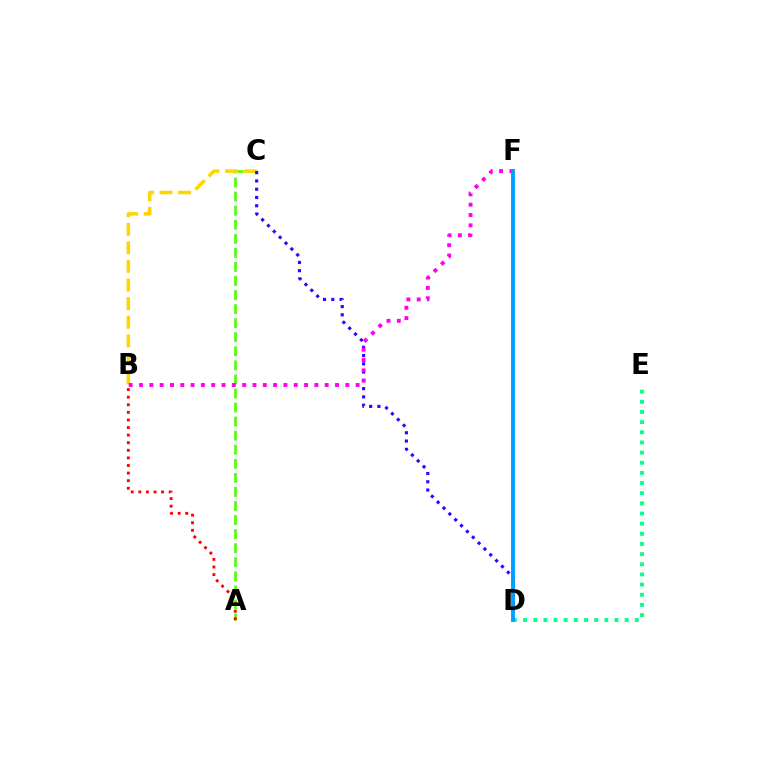{('A', 'C'): [{'color': '#4fff00', 'line_style': 'dashed', 'thickness': 1.91}], ('B', 'C'): [{'color': '#ffd500', 'line_style': 'dashed', 'thickness': 2.53}], ('C', 'D'): [{'color': '#3700ff', 'line_style': 'dotted', 'thickness': 2.25}], ('B', 'F'): [{'color': '#ff00ed', 'line_style': 'dotted', 'thickness': 2.8}], ('A', 'B'): [{'color': '#ff0000', 'line_style': 'dotted', 'thickness': 2.06}], ('D', 'E'): [{'color': '#00ff86', 'line_style': 'dotted', 'thickness': 2.76}], ('D', 'F'): [{'color': '#009eff', 'line_style': 'solid', 'thickness': 2.8}]}